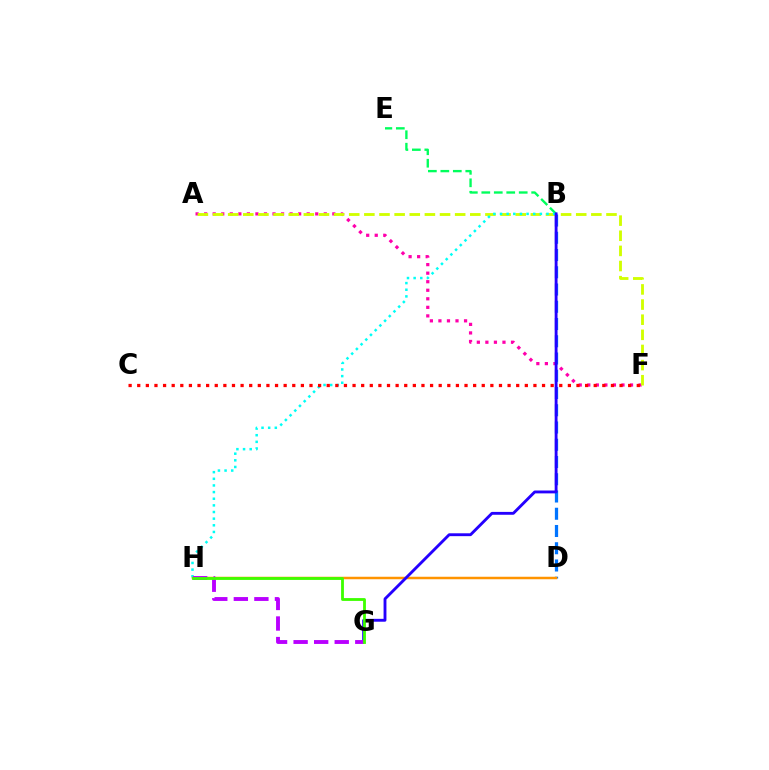{('A', 'F'): [{'color': '#ff00ac', 'line_style': 'dotted', 'thickness': 2.32}, {'color': '#d1ff00', 'line_style': 'dashed', 'thickness': 2.06}], ('B', 'D'): [{'color': '#0074ff', 'line_style': 'dashed', 'thickness': 2.34}], ('B', 'E'): [{'color': '#00ff5c', 'line_style': 'dashed', 'thickness': 1.69}], ('B', 'H'): [{'color': '#00fff6', 'line_style': 'dotted', 'thickness': 1.81}], ('D', 'H'): [{'color': '#ff9400', 'line_style': 'solid', 'thickness': 1.79}], ('B', 'G'): [{'color': '#2500ff', 'line_style': 'solid', 'thickness': 2.06}], ('C', 'F'): [{'color': '#ff0000', 'line_style': 'dotted', 'thickness': 2.34}], ('G', 'H'): [{'color': '#b900ff', 'line_style': 'dashed', 'thickness': 2.79}, {'color': '#3dff00', 'line_style': 'solid', 'thickness': 2.03}]}